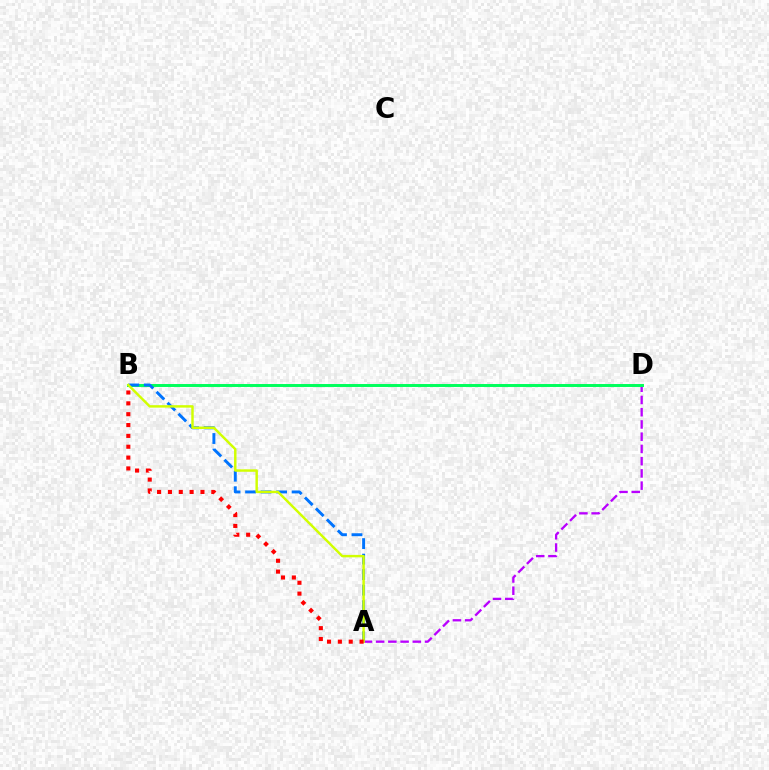{('A', 'D'): [{'color': '#b900ff', 'line_style': 'dashed', 'thickness': 1.66}], ('B', 'D'): [{'color': '#00ff5c', 'line_style': 'solid', 'thickness': 2.13}], ('A', 'B'): [{'color': '#0074ff', 'line_style': 'dashed', 'thickness': 2.11}, {'color': '#d1ff00', 'line_style': 'solid', 'thickness': 1.76}, {'color': '#ff0000', 'line_style': 'dotted', 'thickness': 2.95}]}